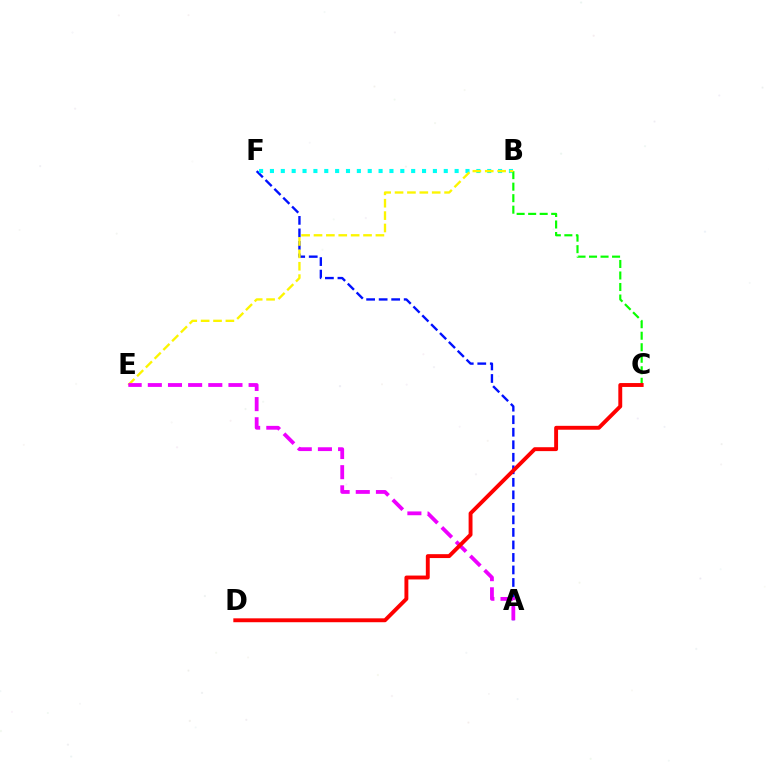{('A', 'F'): [{'color': '#0010ff', 'line_style': 'dashed', 'thickness': 1.7}], ('B', 'F'): [{'color': '#00fff6', 'line_style': 'dotted', 'thickness': 2.95}], ('B', 'C'): [{'color': '#08ff00', 'line_style': 'dashed', 'thickness': 1.56}], ('B', 'E'): [{'color': '#fcf500', 'line_style': 'dashed', 'thickness': 1.68}], ('A', 'E'): [{'color': '#ee00ff', 'line_style': 'dashed', 'thickness': 2.74}], ('C', 'D'): [{'color': '#ff0000', 'line_style': 'solid', 'thickness': 2.8}]}